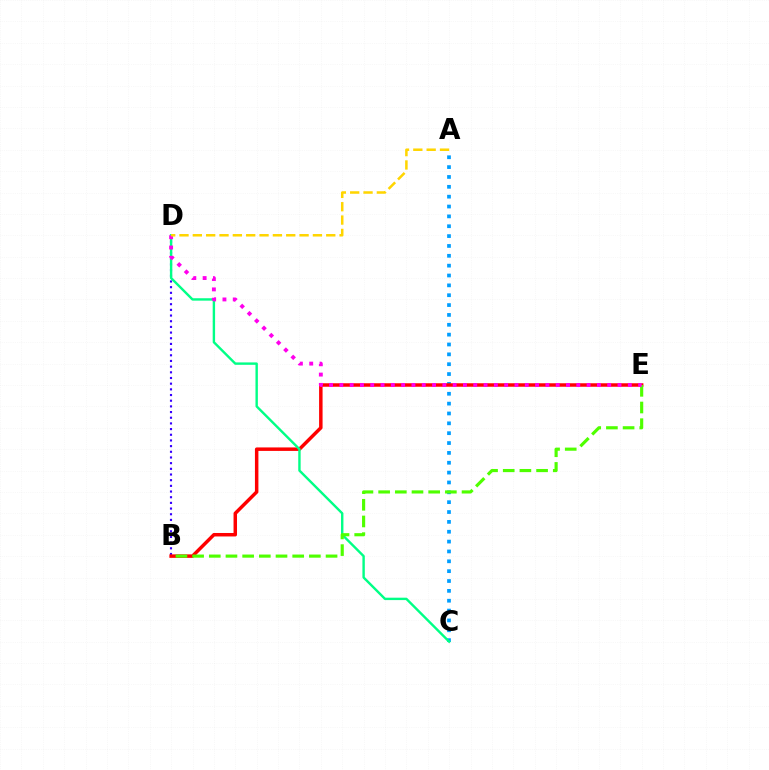{('A', 'C'): [{'color': '#009eff', 'line_style': 'dotted', 'thickness': 2.68}], ('B', 'D'): [{'color': '#3700ff', 'line_style': 'dotted', 'thickness': 1.54}], ('B', 'E'): [{'color': '#ff0000', 'line_style': 'solid', 'thickness': 2.5}, {'color': '#4fff00', 'line_style': 'dashed', 'thickness': 2.27}], ('C', 'D'): [{'color': '#00ff86', 'line_style': 'solid', 'thickness': 1.73}], ('D', 'E'): [{'color': '#ff00ed', 'line_style': 'dotted', 'thickness': 2.8}], ('A', 'D'): [{'color': '#ffd500', 'line_style': 'dashed', 'thickness': 1.81}]}